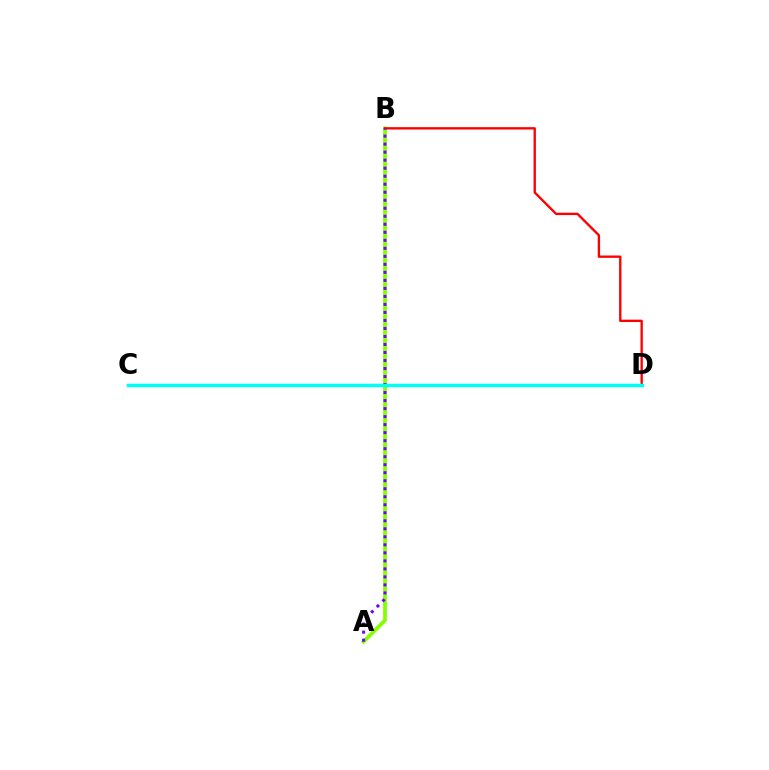{('A', 'B'): [{'color': '#84ff00', 'line_style': 'solid', 'thickness': 2.71}, {'color': '#7200ff', 'line_style': 'dotted', 'thickness': 2.18}], ('B', 'D'): [{'color': '#ff0000', 'line_style': 'solid', 'thickness': 1.69}], ('C', 'D'): [{'color': '#00fff6', 'line_style': 'solid', 'thickness': 2.5}]}